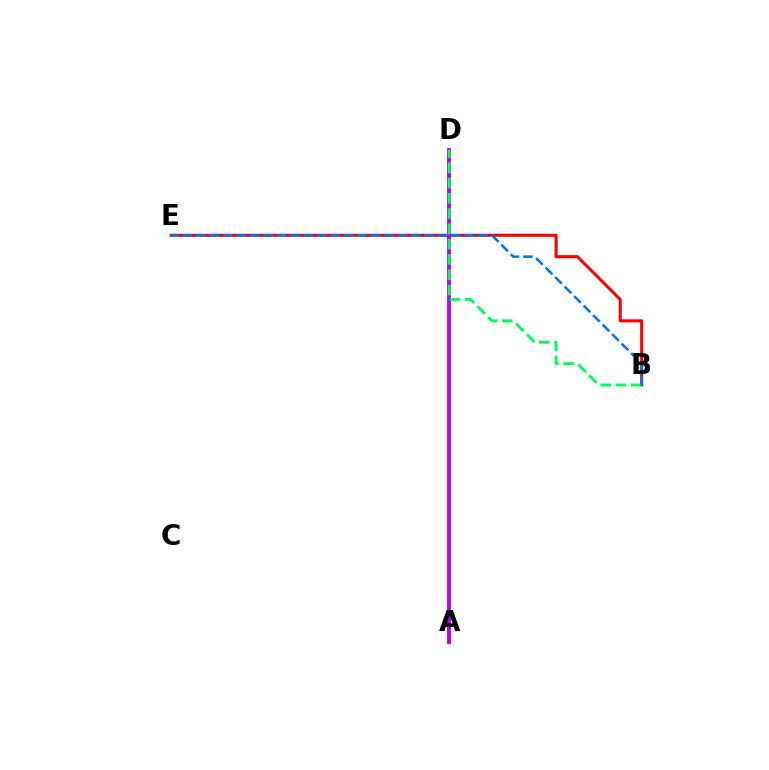{('A', 'D'): [{'color': '#d1ff00', 'line_style': 'solid', 'thickness': 1.58}, {'color': '#b900ff', 'line_style': 'solid', 'thickness': 2.81}], ('B', 'E'): [{'color': '#ff0000', 'line_style': 'solid', 'thickness': 2.19}, {'color': '#0074ff', 'line_style': 'dashed', 'thickness': 1.83}], ('B', 'D'): [{'color': '#00ff5c', 'line_style': 'dashed', 'thickness': 2.08}]}